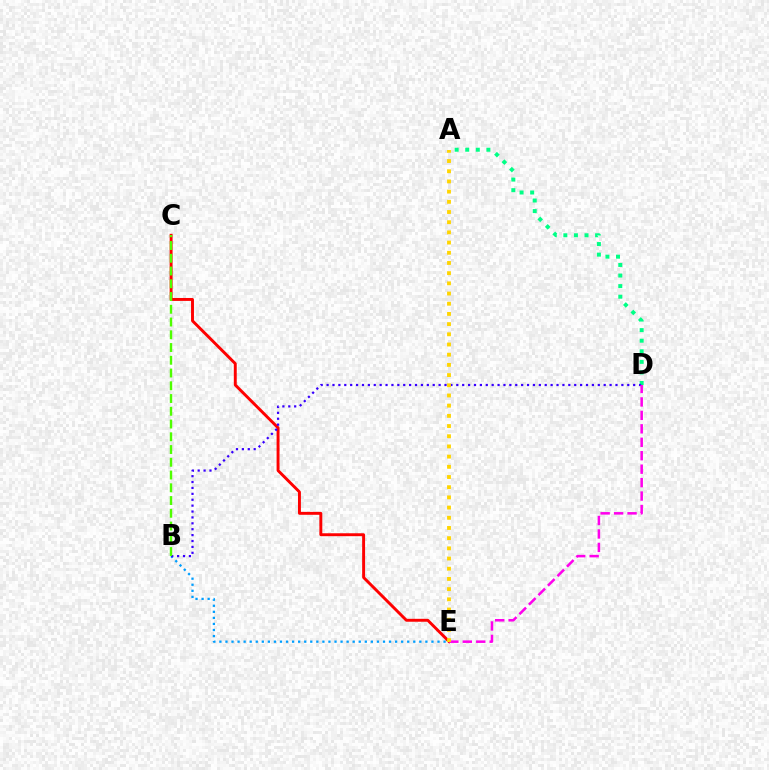{('B', 'E'): [{'color': '#009eff', 'line_style': 'dotted', 'thickness': 1.65}], ('A', 'D'): [{'color': '#00ff86', 'line_style': 'dotted', 'thickness': 2.87}], ('C', 'E'): [{'color': '#ff0000', 'line_style': 'solid', 'thickness': 2.11}], ('B', 'D'): [{'color': '#3700ff', 'line_style': 'dotted', 'thickness': 1.6}], ('D', 'E'): [{'color': '#ff00ed', 'line_style': 'dashed', 'thickness': 1.83}], ('A', 'E'): [{'color': '#ffd500', 'line_style': 'dotted', 'thickness': 2.77}], ('B', 'C'): [{'color': '#4fff00', 'line_style': 'dashed', 'thickness': 1.73}]}